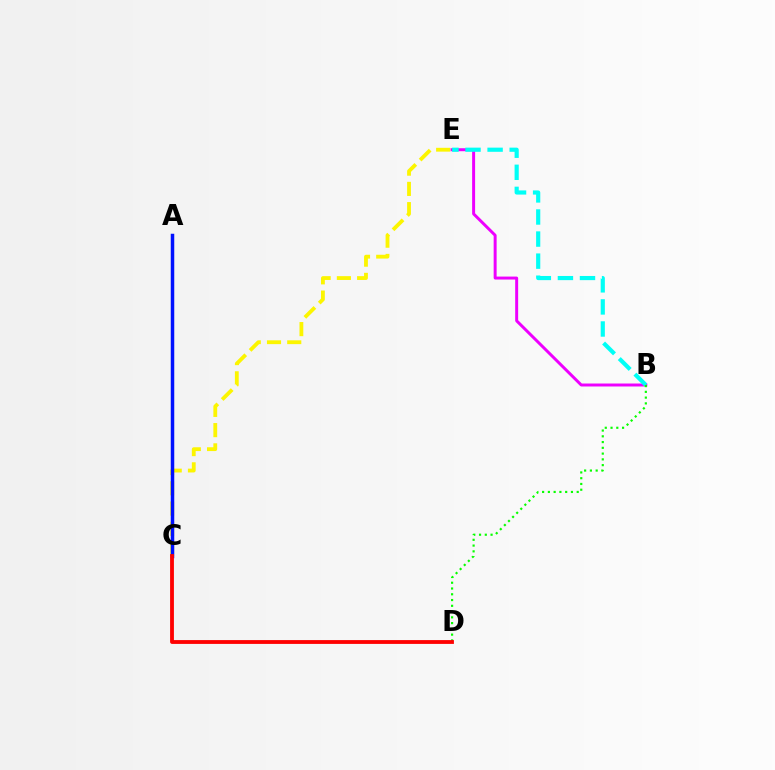{('C', 'E'): [{'color': '#fcf500', 'line_style': 'dashed', 'thickness': 2.75}], ('B', 'E'): [{'color': '#ee00ff', 'line_style': 'solid', 'thickness': 2.14}, {'color': '#00fff6', 'line_style': 'dashed', 'thickness': 3.0}], ('A', 'C'): [{'color': '#0010ff', 'line_style': 'solid', 'thickness': 2.51}], ('B', 'D'): [{'color': '#08ff00', 'line_style': 'dotted', 'thickness': 1.57}], ('C', 'D'): [{'color': '#ff0000', 'line_style': 'solid', 'thickness': 2.75}]}